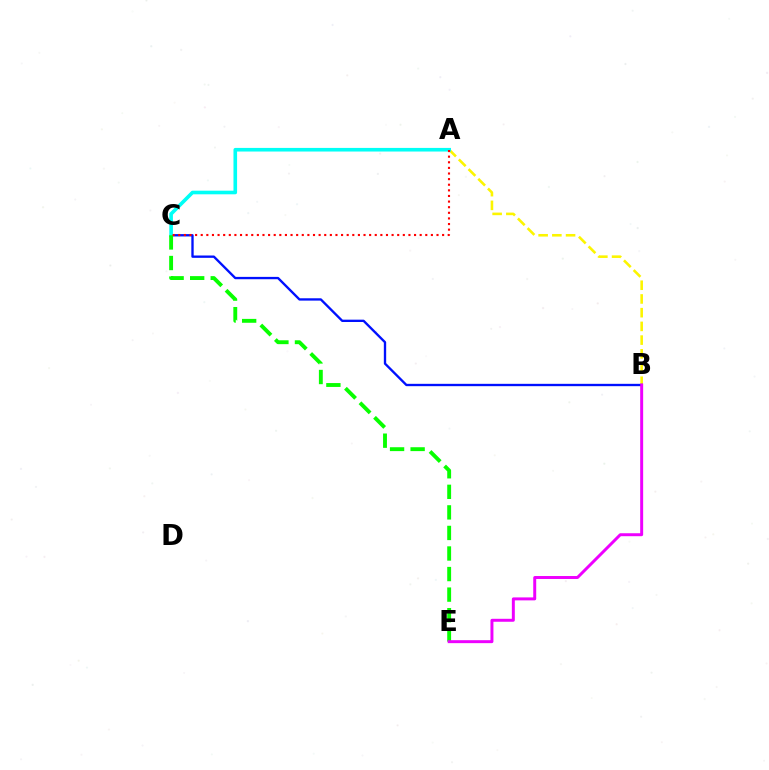{('A', 'B'): [{'color': '#fcf500', 'line_style': 'dashed', 'thickness': 1.86}], ('B', 'C'): [{'color': '#0010ff', 'line_style': 'solid', 'thickness': 1.69}], ('A', 'C'): [{'color': '#00fff6', 'line_style': 'solid', 'thickness': 2.61}, {'color': '#ff0000', 'line_style': 'dotted', 'thickness': 1.53}], ('C', 'E'): [{'color': '#08ff00', 'line_style': 'dashed', 'thickness': 2.79}], ('B', 'E'): [{'color': '#ee00ff', 'line_style': 'solid', 'thickness': 2.13}]}